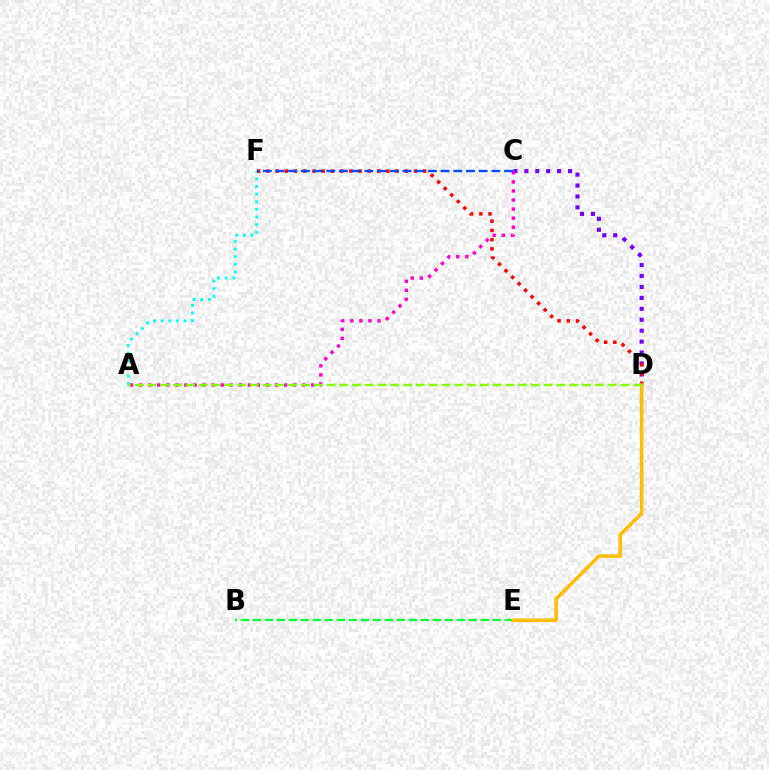{('A', 'F'): [{'color': '#00fff6', 'line_style': 'dotted', 'thickness': 2.07}], ('C', 'D'): [{'color': '#7200ff', 'line_style': 'dotted', 'thickness': 2.97}], ('D', 'F'): [{'color': '#ff0000', 'line_style': 'dotted', 'thickness': 2.51}], ('B', 'E'): [{'color': '#00ff39', 'line_style': 'dashed', 'thickness': 1.63}], ('A', 'C'): [{'color': '#ff00cf', 'line_style': 'dotted', 'thickness': 2.46}], ('D', 'E'): [{'color': '#ffbd00', 'line_style': 'solid', 'thickness': 2.56}], ('A', 'D'): [{'color': '#84ff00', 'line_style': 'dashed', 'thickness': 1.74}], ('C', 'F'): [{'color': '#004bff', 'line_style': 'dashed', 'thickness': 1.73}]}